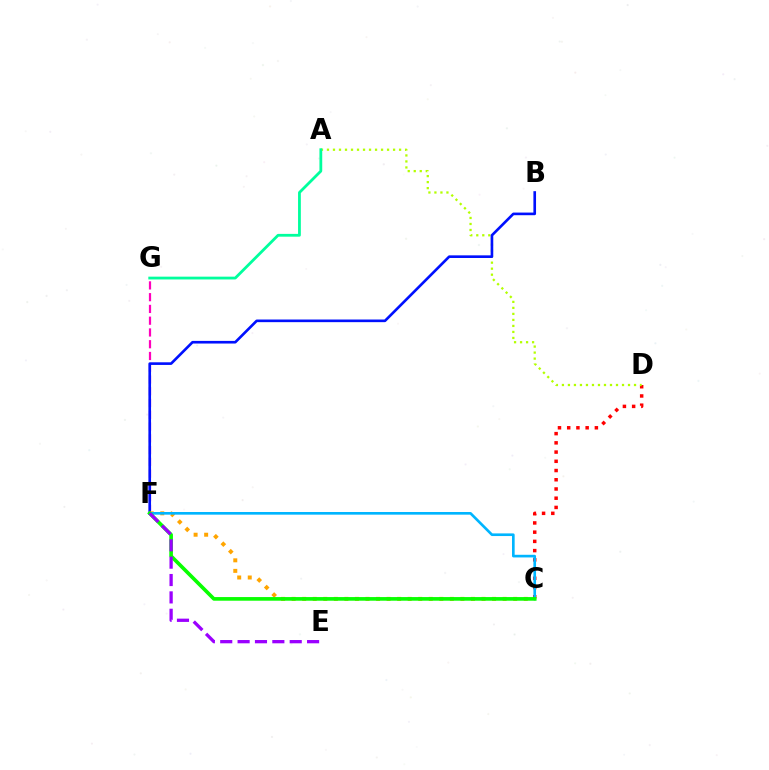{('F', 'G'): [{'color': '#ff00bd', 'line_style': 'dashed', 'thickness': 1.6}], ('C', 'D'): [{'color': '#ff0000', 'line_style': 'dotted', 'thickness': 2.51}], ('A', 'D'): [{'color': '#b3ff00', 'line_style': 'dotted', 'thickness': 1.63}], ('B', 'F'): [{'color': '#0010ff', 'line_style': 'solid', 'thickness': 1.9}], ('C', 'F'): [{'color': '#ffa500', 'line_style': 'dotted', 'thickness': 2.87}, {'color': '#00b5ff', 'line_style': 'solid', 'thickness': 1.91}, {'color': '#08ff00', 'line_style': 'solid', 'thickness': 2.62}], ('A', 'G'): [{'color': '#00ff9d', 'line_style': 'solid', 'thickness': 2.01}], ('E', 'F'): [{'color': '#9b00ff', 'line_style': 'dashed', 'thickness': 2.36}]}